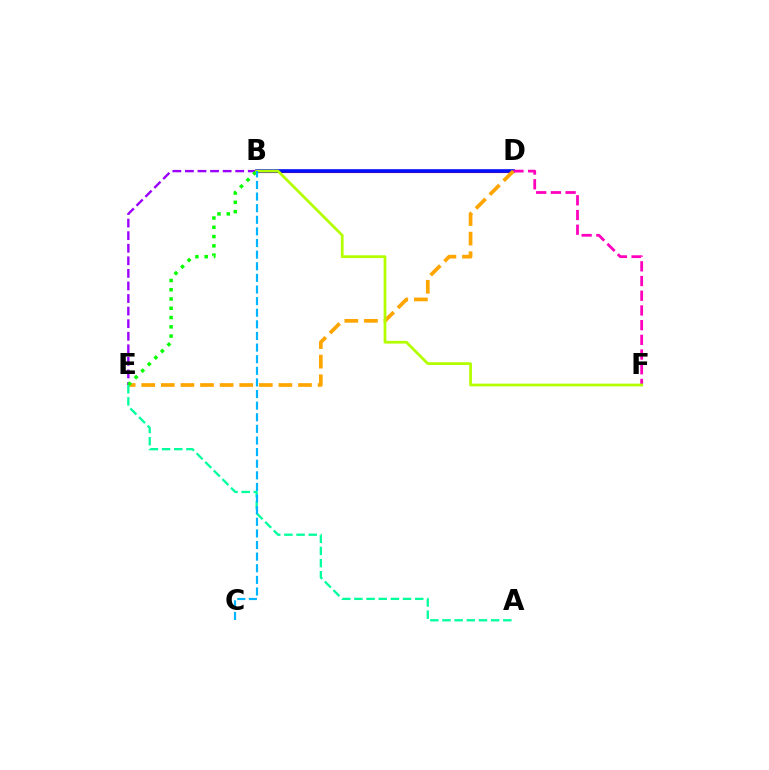{('B', 'D'): [{'color': '#ff0000', 'line_style': 'solid', 'thickness': 2.25}, {'color': '#0010ff', 'line_style': 'solid', 'thickness': 2.6}], ('D', 'F'): [{'color': '#ff00bd', 'line_style': 'dashed', 'thickness': 2.0}], ('D', 'E'): [{'color': '#ffa500', 'line_style': 'dashed', 'thickness': 2.66}], ('B', 'E'): [{'color': '#9b00ff', 'line_style': 'dashed', 'thickness': 1.71}, {'color': '#08ff00', 'line_style': 'dotted', 'thickness': 2.52}], ('B', 'F'): [{'color': '#b3ff00', 'line_style': 'solid', 'thickness': 1.99}], ('A', 'E'): [{'color': '#00ff9d', 'line_style': 'dashed', 'thickness': 1.65}], ('B', 'C'): [{'color': '#00b5ff', 'line_style': 'dashed', 'thickness': 1.58}]}